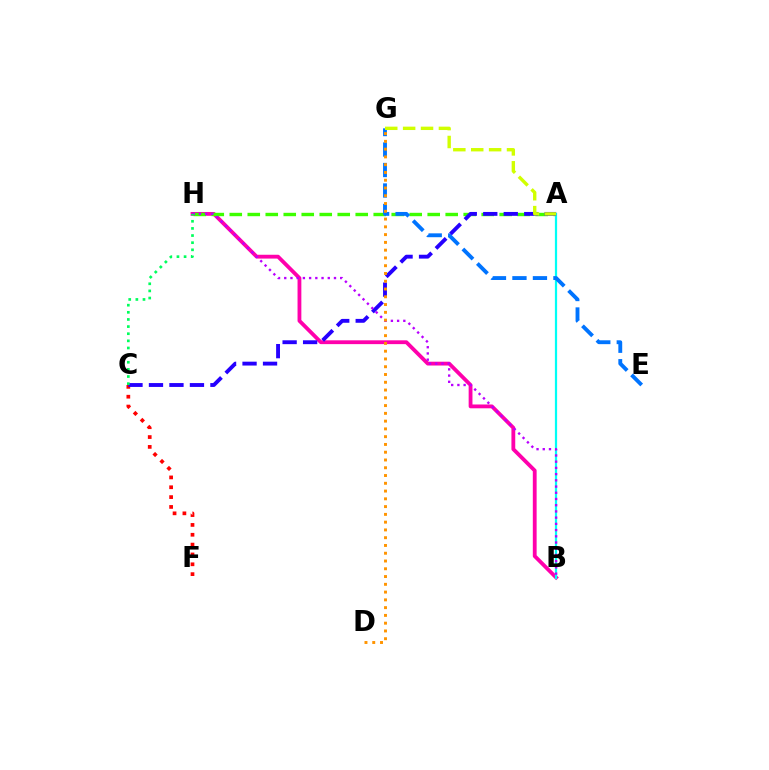{('B', 'H'): [{'color': '#ff00ac', 'line_style': 'solid', 'thickness': 2.75}, {'color': '#b900ff', 'line_style': 'dotted', 'thickness': 1.69}], ('A', 'H'): [{'color': '#3dff00', 'line_style': 'dashed', 'thickness': 2.44}], ('A', 'B'): [{'color': '#00fff6', 'line_style': 'solid', 'thickness': 1.61}], ('C', 'F'): [{'color': '#ff0000', 'line_style': 'dotted', 'thickness': 2.67}], ('E', 'G'): [{'color': '#0074ff', 'line_style': 'dashed', 'thickness': 2.78}], ('A', 'C'): [{'color': '#2500ff', 'line_style': 'dashed', 'thickness': 2.78}], ('D', 'G'): [{'color': '#ff9400', 'line_style': 'dotted', 'thickness': 2.11}], ('C', 'H'): [{'color': '#00ff5c', 'line_style': 'dotted', 'thickness': 1.94}], ('A', 'G'): [{'color': '#d1ff00', 'line_style': 'dashed', 'thickness': 2.43}]}